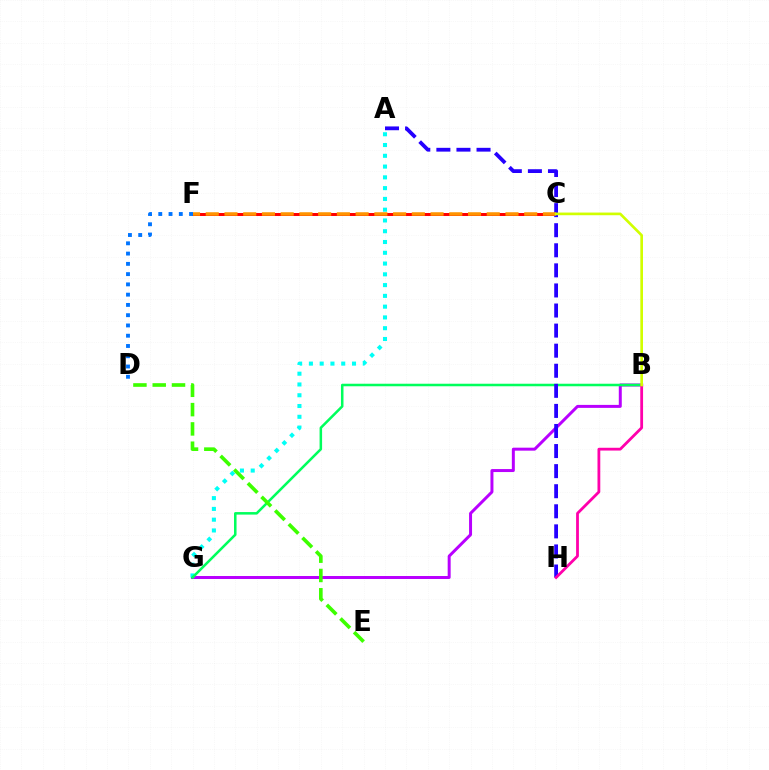{('B', 'G'): [{'color': '#b900ff', 'line_style': 'solid', 'thickness': 2.15}, {'color': '#00ff5c', 'line_style': 'solid', 'thickness': 1.82}], ('A', 'G'): [{'color': '#00fff6', 'line_style': 'dotted', 'thickness': 2.93}], ('C', 'F'): [{'color': '#ff0000', 'line_style': 'solid', 'thickness': 2.14}, {'color': '#ff9400', 'line_style': 'dashed', 'thickness': 2.54}], ('D', 'F'): [{'color': '#0074ff', 'line_style': 'dotted', 'thickness': 2.79}], ('A', 'H'): [{'color': '#2500ff', 'line_style': 'dashed', 'thickness': 2.73}], ('B', 'H'): [{'color': '#ff00ac', 'line_style': 'solid', 'thickness': 2.01}], ('D', 'E'): [{'color': '#3dff00', 'line_style': 'dashed', 'thickness': 2.62}], ('B', 'C'): [{'color': '#d1ff00', 'line_style': 'solid', 'thickness': 1.92}]}